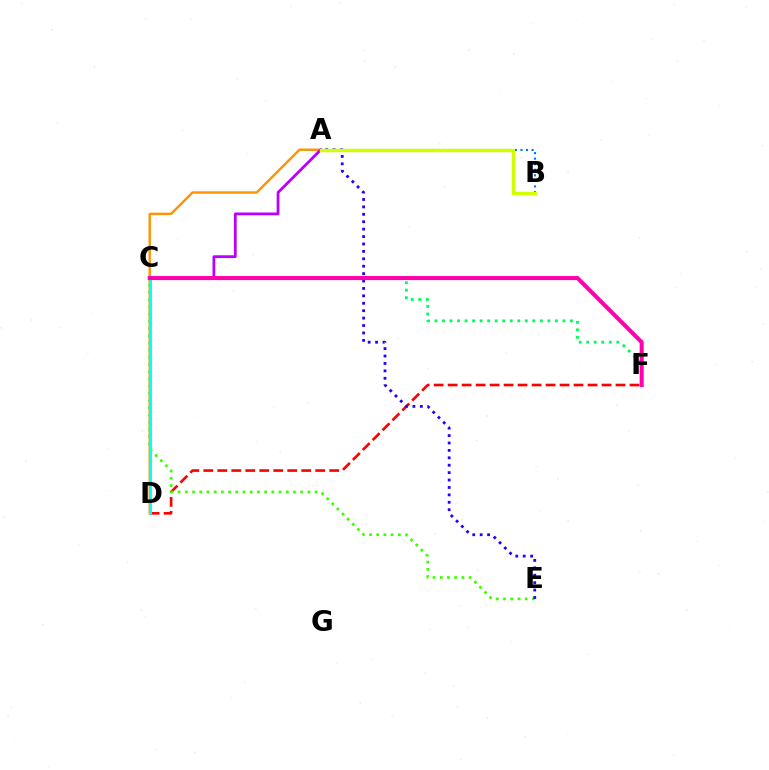{('D', 'F'): [{'color': '#ff0000', 'line_style': 'dashed', 'thickness': 1.9}], ('A', 'D'): [{'color': '#ff9400', 'line_style': 'solid', 'thickness': 1.75}], ('C', 'E'): [{'color': '#3dff00', 'line_style': 'dotted', 'thickness': 1.96}], ('A', 'B'): [{'color': '#0074ff', 'line_style': 'dotted', 'thickness': 1.51}, {'color': '#d1ff00', 'line_style': 'solid', 'thickness': 2.5}], ('A', 'E'): [{'color': '#2500ff', 'line_style': 'dotted', 'thickness': 2.01}], ('C', 'D'): [{'color': '#00fff6', 'line_style': 'solid', 'thickness': 2.09}], ('C', 'F'): [{'color': '#00ff5c', 'line_style': 'dotted', 'thickness': 2.05}, {'color': '#ff00ac', 'line_style': 'solid', 'thickness': 2.91}], ('A', 'C'): [{'color': '#b900ff', 'line_style': 'solid', 'thickness': 2.01}]}